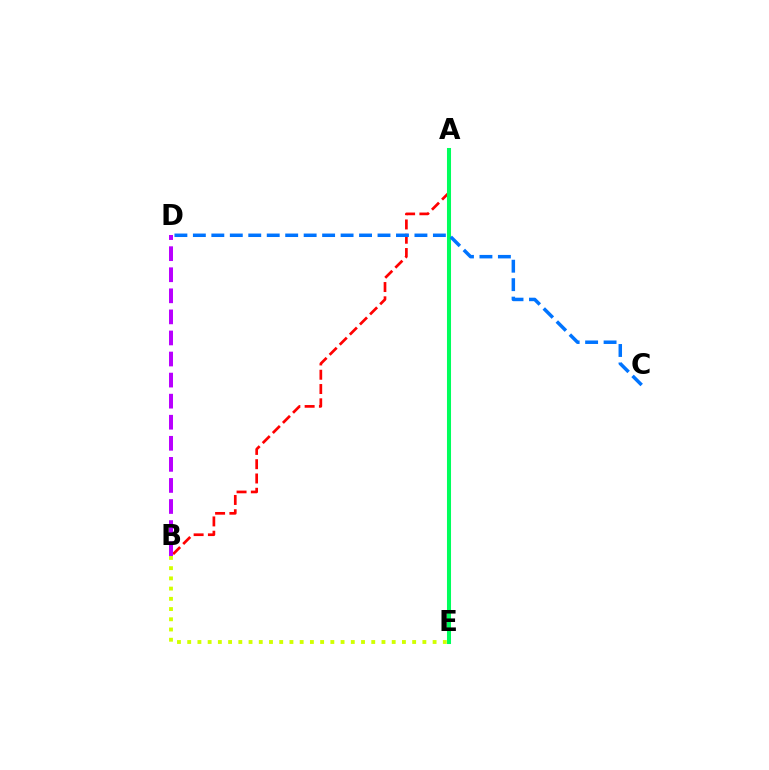{('A', 'B'): [{'color': '#ff0000', 'line_style': 'dashed', 'thickness': 1.94}], ('B', 'E'): [{'color': '#d1ff00', 'line_style': 'dotted', 'thickness': 2.78}], ('A', 'E'): [{'color': '#00ff5c', 'line_style': 'solid', 'thickness': 2.92}], ('C', 'D'): [{'color': '#0074ff', 'line_style': 'dashed', 'thickness': 2.51}], ('B', 'D'): [{'color': '#b900ff', 'line_style': 'dashed', 'thickness': 2.86}]}